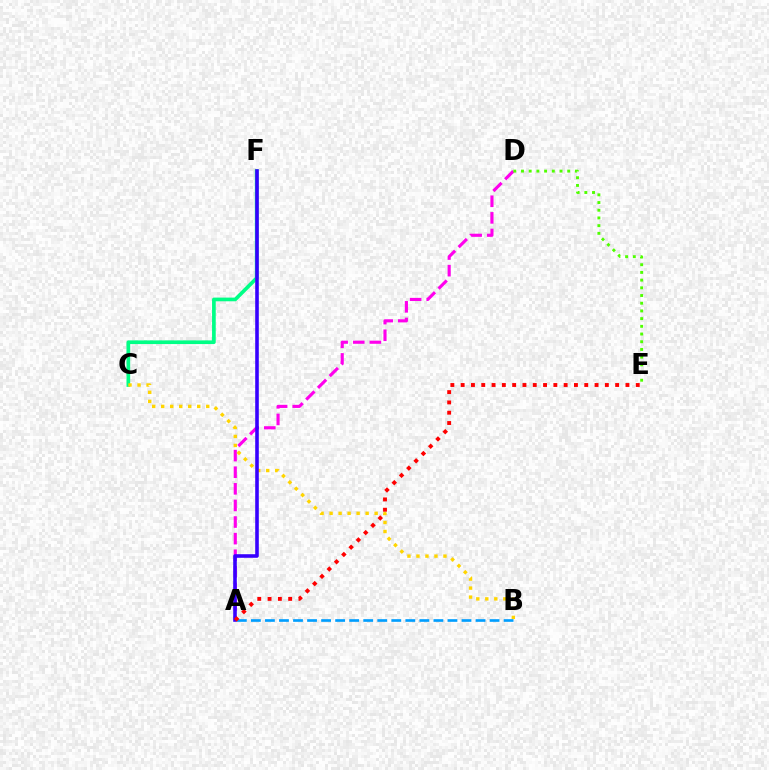{('A', 'D'): [{'color': '#ff00ed', 'line_style': 'dashed', 'thickness': 2.26}], ('C', 'F'): [{'color': '#00ff86', 'line_style': 'solid', 'thickness': 2.65}], ('B', 'C'): [{'color': '#ffd500', 'line_style': 'dotted', 'thickness': 2.45}], ('A', 'F'): [{'color': '#3700ff', 'line_style': 'solid', 'thickness': 2.58}], ('A', 'B'): [{'color': '#009eff', 'line_style': 'dashed', 'thickness': 1.91}], ('D', 'E'): [{'color': '#4fff00', 'line_style': 'dotted', 'thickness': 2.09}], ('A', 'E'): [{'color': '#ff0000', 'line_style': 'dotted', 'thickness': 2.8}]}